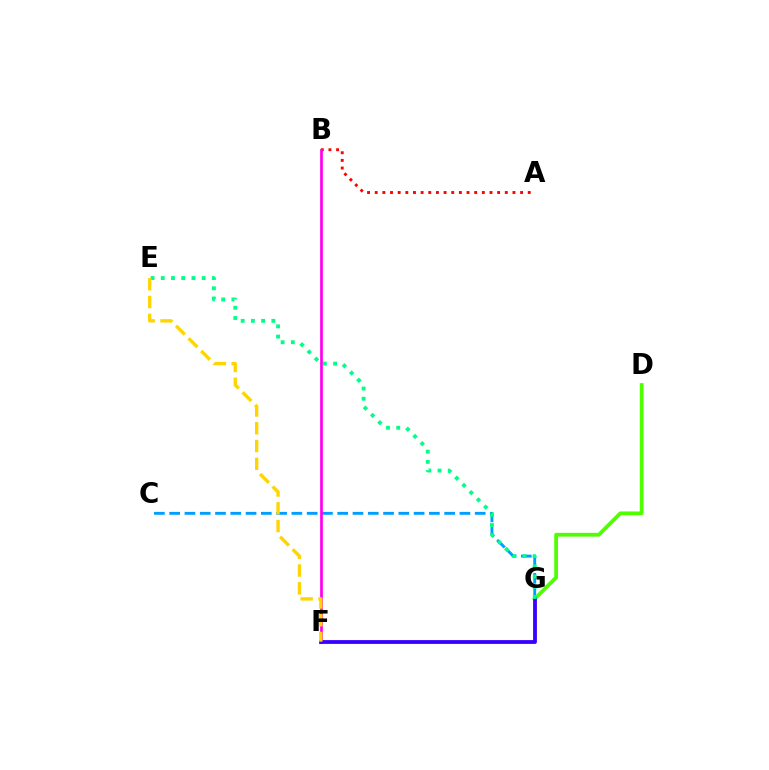{('A', 'B'): [{'color': '#ff0000', 'line_style': 'dotted', 'thickness': 2.08}], ('C', 'G'): [{'color': '#009eff', 'line_style': 'dashed', 'thickness': 2.08}], ('D', 'G'): [{'color': '#4fff00', 'line_style': 'solid', 'thickness': 2.71}], ('B', 'F'): [{'color': '#ff00ed', 'line_style': 'solid', 'thickness': 1.95}], ('F', 'G'): [{'color': '#3700ff', 'line_style': 'solid', 'thickness': 2.74}], ('E', 'G'): [{'color': '#00ff86', 'line_style': 'dotted', 'thickness': 2.78}], ('E', 'F'): [{'color': '#ffd500', 'line_style': 'dashed', 'thickness': 2.42}]}